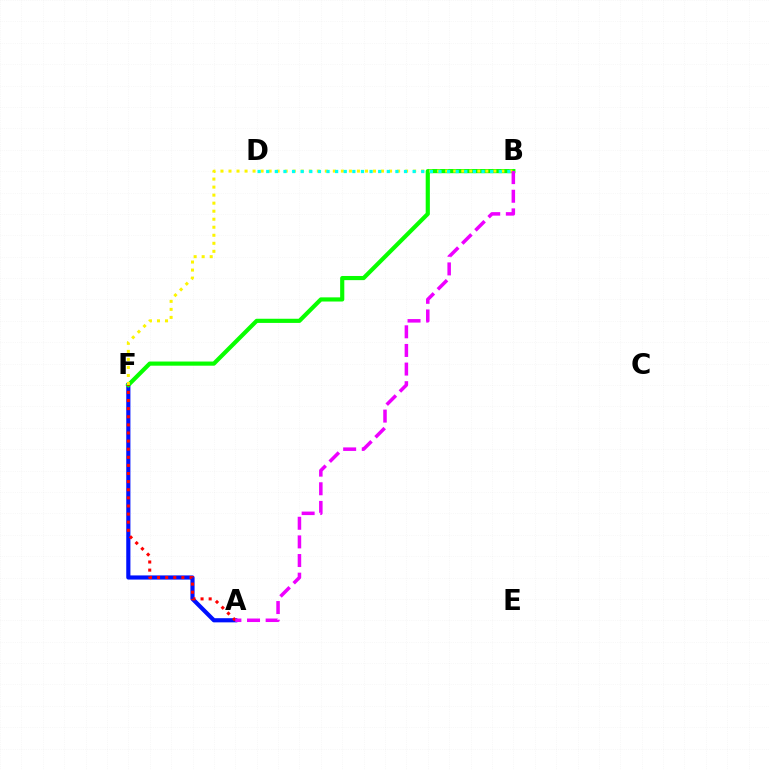{('A', 'F'): [{'color': '#0010ff', 'line_style': 'solid', 'thickness': 2.99}, {'color': '#ff0000', 'line_style': 'dotted', 'thickness': 2.2}], ('B', 'F'): [{'color': '#08ff00', 'line_style': 'solid', 'thickness': 2.99}, {'color': '#fcf500', 'line_style': 'dotted', 'thickness': 2.18}], ('B', 'D'): [{'color': '#00fff6', 'line_style': 'dotted', 'thickness': 2.34}], ('A', 'B'): [{'color': '#ee00ff', 'line_style': 'dashed', 'thickness': 2.53}]}